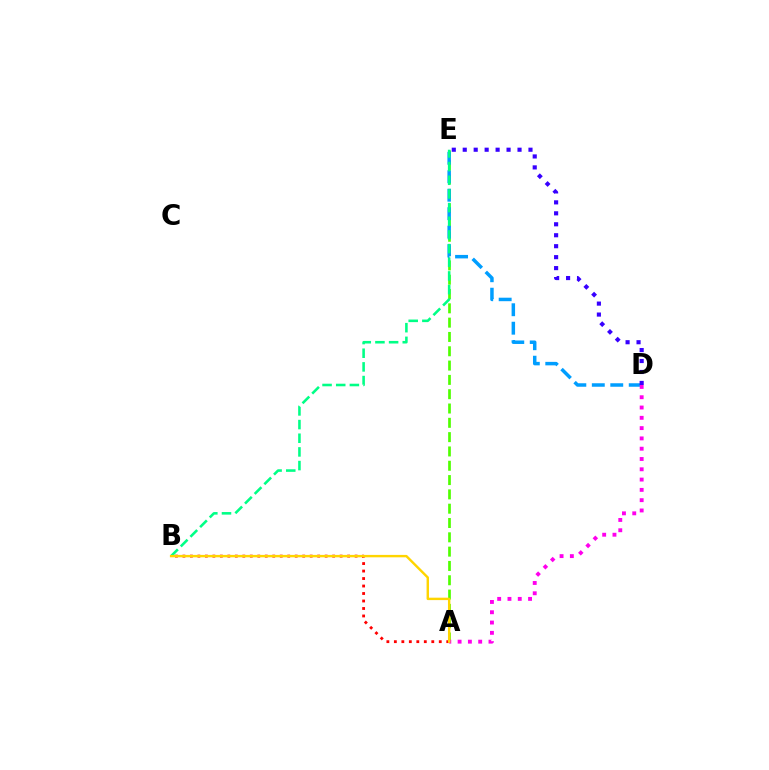{('A', 'E'): [{'color': '#4fff00', 'line_style': 'dashed', 'thickness': 1.94}], ('D', 'E'): [{'color': '#009eff', 'line_style': 'dashed', 'thickness': 2.51}, {'color': '#3700ff', 'line_style': 'dotted', 'thickness': 2.98}], ('A', 'B'): [{'color': '#ff0000', 'line_style': 'dotted', 'thickness': 2.03}, {'color': '#ffd500', 'line_style': 'solid', 'thickness': 1.74}], ('B', 'E'): [{'color': '#00ff86', 'line_style': 'dashed', 'thickness': 1.86}], ('A', 'D'): [{'color': '#ff00ed', 'line_style': 'dotted', 'thickness': 2.8}]}